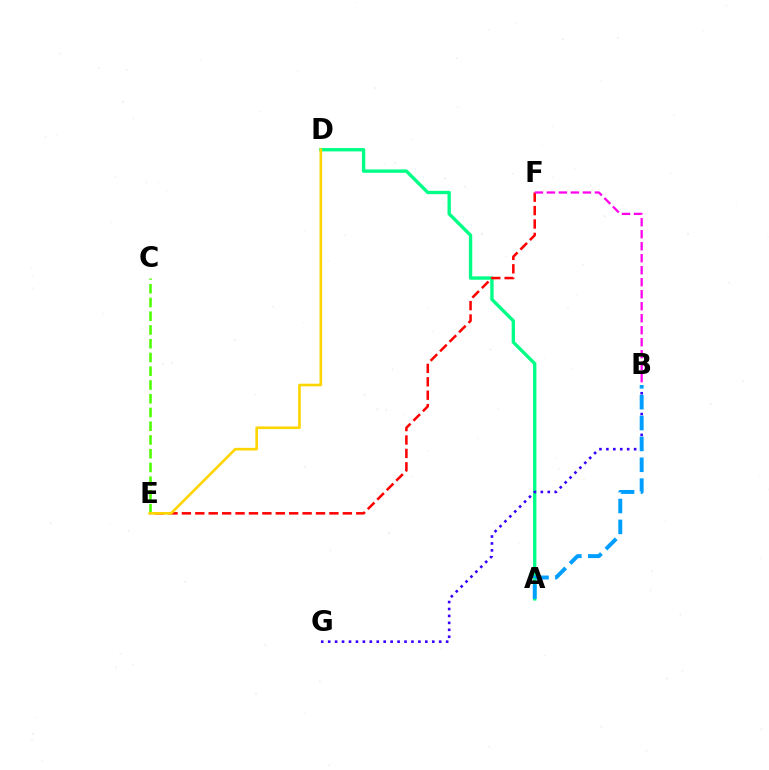{('A', 'D'): [{'color': '#00ff86', 'line_style': 'solid', 'thickness': 2.42}], ('E', 'F'): [{'color': '#ff0000', 'line_style': 'dashed', 'thickness': 1.82}], ('C', 'E'): [{'color': '#4fff00', 'line_style': 'dashed', 'thickness': 1.87}], ('B', 'F'): [{'color': '#ff00ed', 'line_style': 'dashed', 'thickness': 1.63}], ('B', 'G'): [{'color': '#3700ff', 'line_style': 'dotted', 'thickness': 1.89}], ('A', 'B'): [{'color': '#009eff', 'line_style': 'dashed', 'thickness': 2.84}], ('D', 'E'): [{'color': '#ffd500', 'line_style': 'solid', 'thickness': 1.9}]}